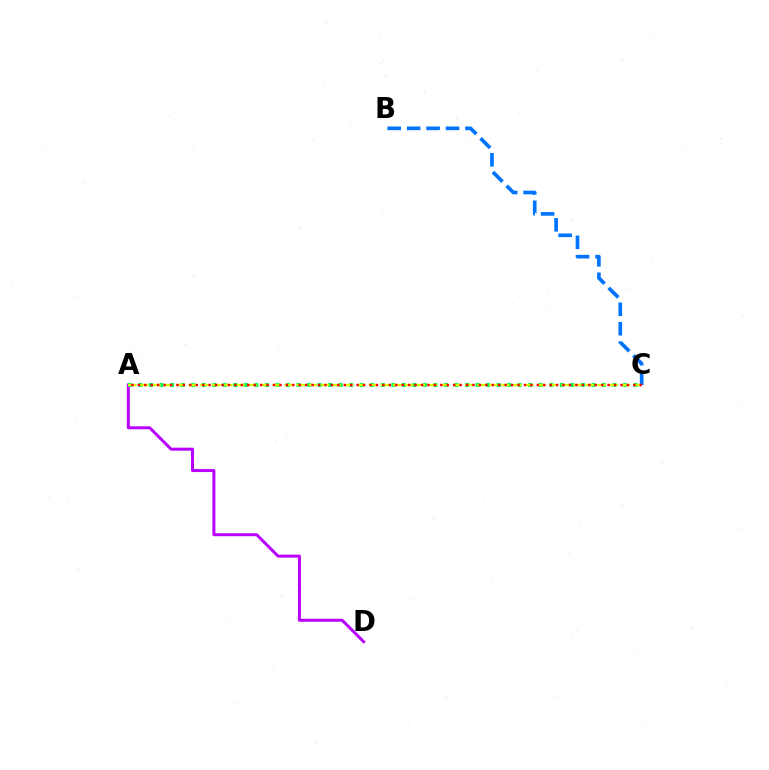{('B', 'C'): [{'color': '#0074ff', 'line_style': 'dashed', 'thickness': 2.64}], ('A', 'D'): [{'color': '#b900ff', 'line_style': 'solid', 'thickness': 2.16}], ('A', 'C'): [{'color': '#00ff5c', 'line_style': 'dotted', 'thickness': 2.86}, {'color': '#d1ff00', 'line_style': 'dashed', 'thickness': 1.64}, {'color': '#ff0000', 'line_style': 'dotted', 'thickness': 1.75}]}